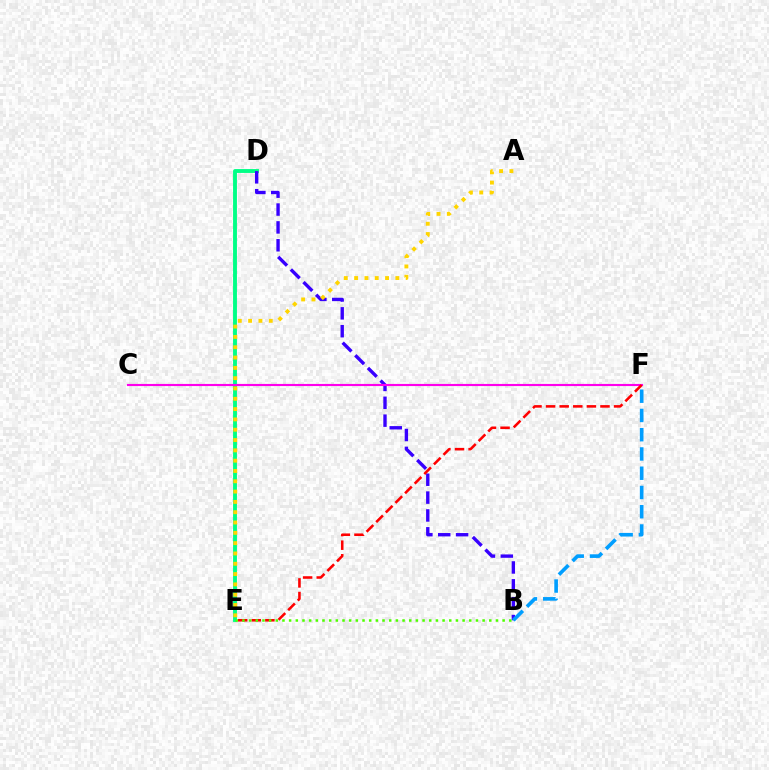{('D', 'E'): [{'color': '#00ff86', 'line_style': 'solid', 'thickness': 2.79}], ('B', 'D'): [{'color': '#3700ff', 'line_style': 'dashed', 'thickness': 2.43}], ('C', 'F'): [{'color': '#ff00ed', 'line_style': 'solid', 'thickness': 1.54}], ('E', 'F'): [{'color': '#ff0000', 'line_style': 'dashed', 'thickness': 1.85}], ('A', 'E'): [{'color': '#ffd500', 'line_style': 'dotted', 'thickness': 2.8}], ('B', 'F'): [{'color': '#009eff', 'line_style': 'dashed', 'thickness': 2.62}], ('B', 'E'): [{'color': '#4fff00', 'line_style': 'dotted', 'thickness': 1.81}]}